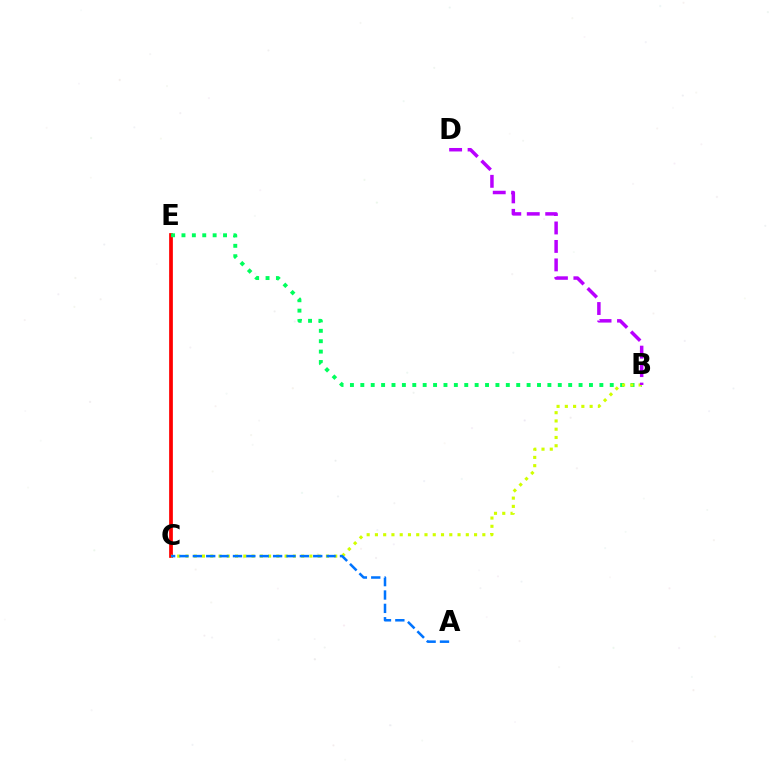{('C', 'E'): [{'color': '#ff0000', 'line_style': 'solid', 'thickness': 2.68}], ('B', 'E'): [{'color': '#00ff5c', 'line_style': 'dotted', 'thickness': 2.82}], ('B', 'C'): [{'color': '#d1ff00', 'line_style': 'dotted', 'thickness': 2.24}], ('B', 'D'): [{'color': '#b900ff', 'line_style': 'dashed', 'thickness': 2.51}], ('A', 'C'): [{'color': '#0074ff', 'line_style': 'dashed', 'thickness': 1.82}]}